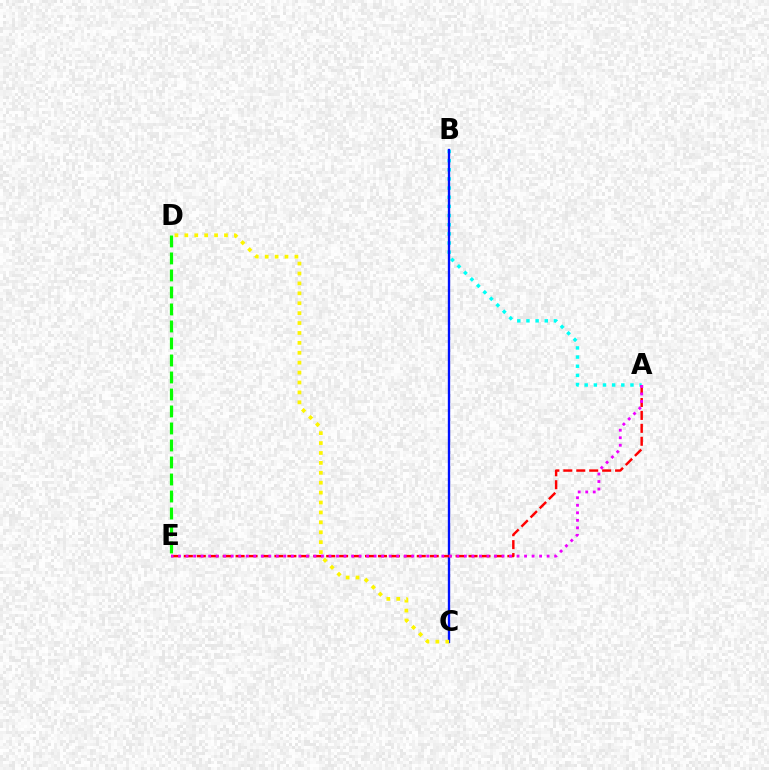{('A', 'B'): [{'color': '#00fff6', 'line_style': 'dotted', 'thickness': 2.49}], ('B', 'C'): [{'color': '#0010ff', 'line_style': 'solid', 'thickness': 1.69}], ('A', 'E'): [{'color': '#ff0000', 'line_style': 'dashed', 'thickness': 1.76}, {'color': '#ee00ff', 'line_style': 'dotted', 'thickness': 2.04}], ('C', 'D'): [{'color': '#fcf500', 'line_style': 'dotted', 'thickness': 2.69}], ('D', 'E'): [{'color': '#08ff00', 'line_style': 'dashed', 'thickness': 2.31}]}